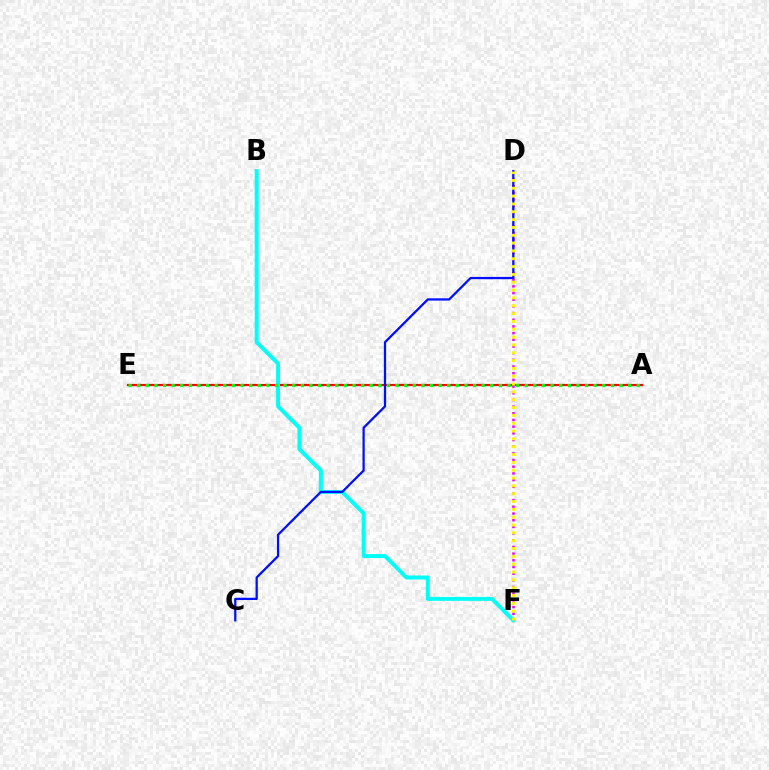{('A', 'E'): [{'color': '#ff0000', 'line_style': 'solid', 'thickness': 1.56}, {'color': '#08ff00', 'line_style': 'dotted', 'thickness': 2.34}], ('D', 'F'): [{'color': '#ee00ff', 'line_style': 'dotted', 'thickness': 1.82}, {'color': '#fcf500', 'line_style': 'dotted', 'thickness': 2.13}], ('B', 'F'): [{'color': '#00fff6', 'line_style': 'solid', 'thickness': 2.84}], ('C', 'D'): [{'color': '#0010ff', 'line_style': 'solid', 'thickness': 1.63}]}